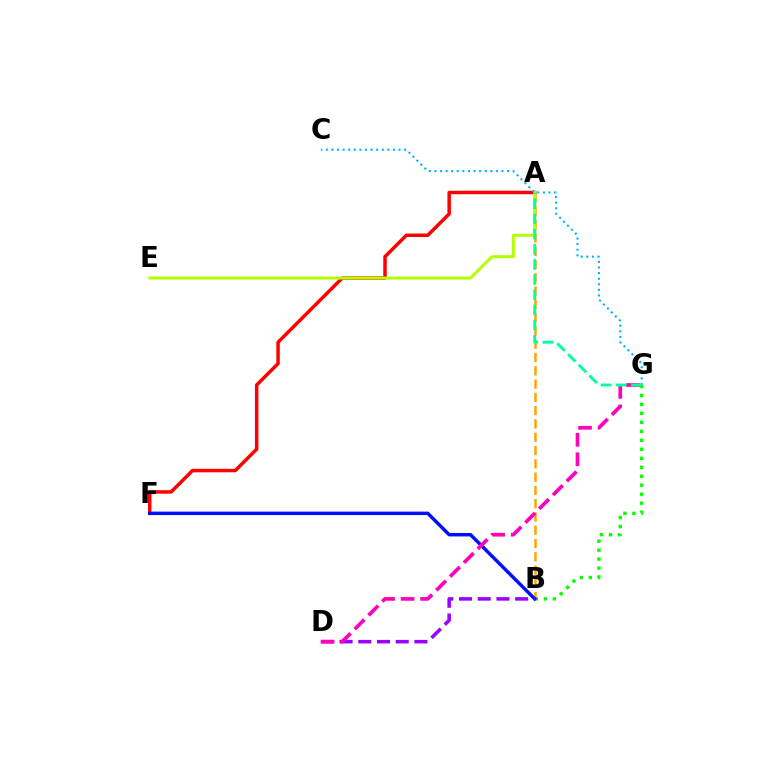{('A', 'B'): [{'color': '#ffa500', 'line_style': 'dashed', 'thickness': 1.8}], ('A', 'F'): [{'color': '#ff0000', 'line_style': 'solid', 'thickness': 2.5}], ('B', 'G'): [{'color': '#08ff00', 'line_style': 'dotted', 'thickness': 2.44}], ('B', 'F'): [{'color': '#0010ff', 'line_style': 'solid', 'thickness': 2.48}], ('A', 'E'): [{'color': '#b3ff00', 'line_style': 'solid', 'thickness': 2.15}], ('B', 'D'): [{'color': '#9b00ff', 'line_style': 'dashed', 'thickness': 2.54}], ('D', 'G'): [{'color': '#ff00bd', 'line_style': 'dashed', 'thickness': 2.65}], ('C', 'G'): [{'color': '#00b5ff', 'line_style': 'dotted', 'thickness': 1.52}], ('A', 'G'): [{'color': '#00ff9d', 'line_style': 'dashed', 'thickness': 2.06}]}